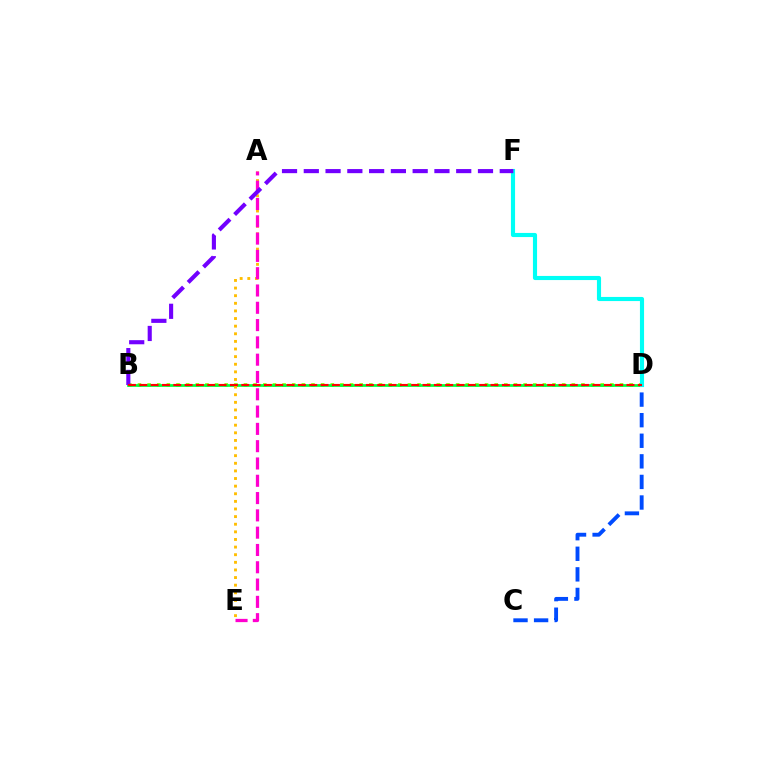{('B', 'D'): [{'color': '#84ff00', 'line_style': 'dotted', 'thickness': 2.62}, {'color': '#00ff39', 'line_style': 'solid', 'thickness': 1.96}, {'color': '#ff0000', 'line_style': 'dashed', 'thickness': 1.54}], ('C', 'D'): [{'color': '#004bff', 'line_style': 'dashed', 'thickness': 2.8}], ('D', 'F'): [{'color': '#00fff6', 'line_style': 'solid', 'thickness': 2.97}], ('A', 'E'): [{'color': '#ffbd00', 'line_style': 'dotted', 'thickness': 2.07}, {'color': '#ff00cf', 'line_style': 'dashed', 'thickness': 2.35}], ('B', 'F'): [{'color': '#7200ff', 'line_style': 'dashed', 'thickness': 2.96}]}